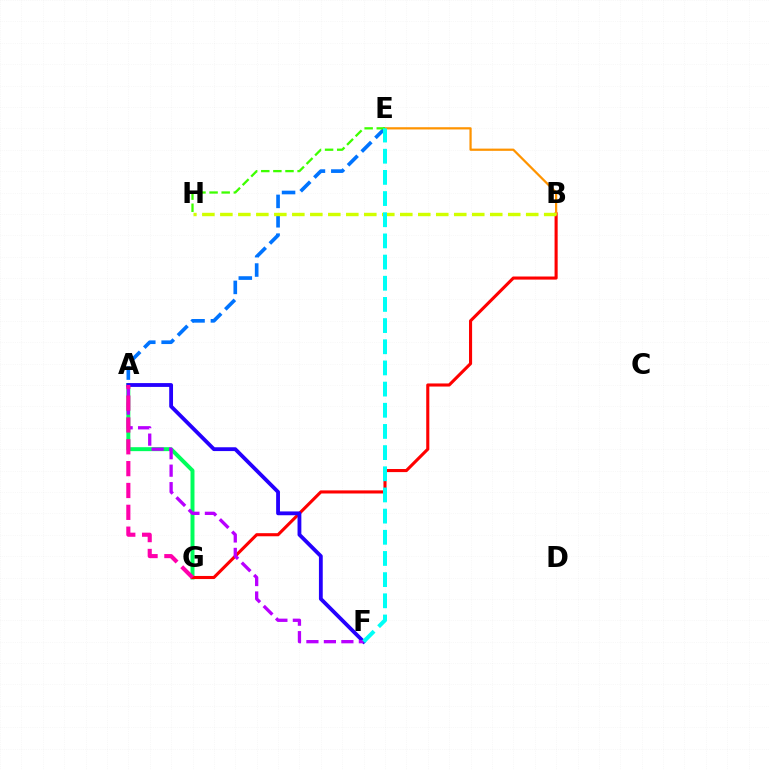{('A', 'E'): [{'color': '#0074ff', 'line_style': 'dashed', 'thickness': 2.63}], ('A', 'G'): [{'color': '#00ff5c', 'line_style': 'solid', 'thickness': 2.85}, {'color': '#ff00ac', 'line_style': 'dashed', 'thickness': 2.97}], ('B', 'G'): [{'color': '#ff0000', 'line_style': 'solid', 'thickness': 2.23}], ('A', 'F'): [{'color': '#2500ff', 'line_style': 'solid', 'thickness': 2.75}, {'color': '#b900ff', 'line_style': 'dashed', 'thickness': 2.37}], ('B', 'E'): [{'color': '#ff9400', 'line_style': 'solid', 'thickness': 1.61}], ('B', 'H'): [{'color': '#d1ff00', 'line_style': 'dashed', 'thickness': 2.44}], ('E', 'H'): [{'color': '#3dff00', 'line_style': 'dashed', 'thickness': 1.65}], ('E', 'F'): [{'color': '#00fff6', 'line_style': 'dashed', 'thickness': 2.88}]}